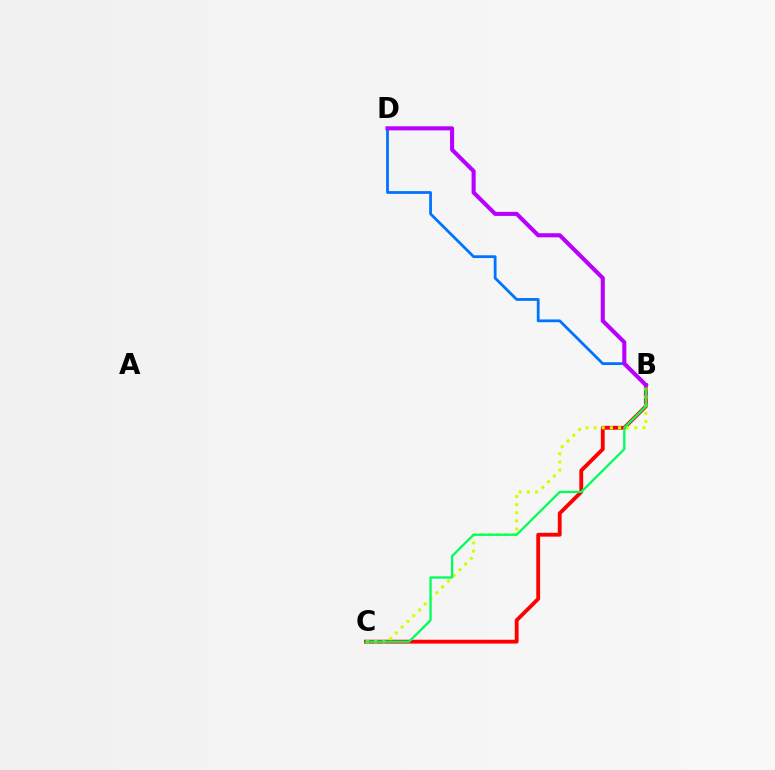{('B', 'C'): [{'color': '#ff0000', 'line_style': 'solid', 'thickness': 2.76}, {'color': '#d1ff00', 'line_style': 'dotted', 'thickness': 2.21}, {'color': '#00ff5c', 'line_style': 'solid', 'thickness': 1.65}], ('B', 'D'): [{'color': '#0074ff', 'line_style': 'solid', 'thickness': 2.01}, {'color': '#b900ff', 'line_style': 'solid', 'thickness': 2.94}]}